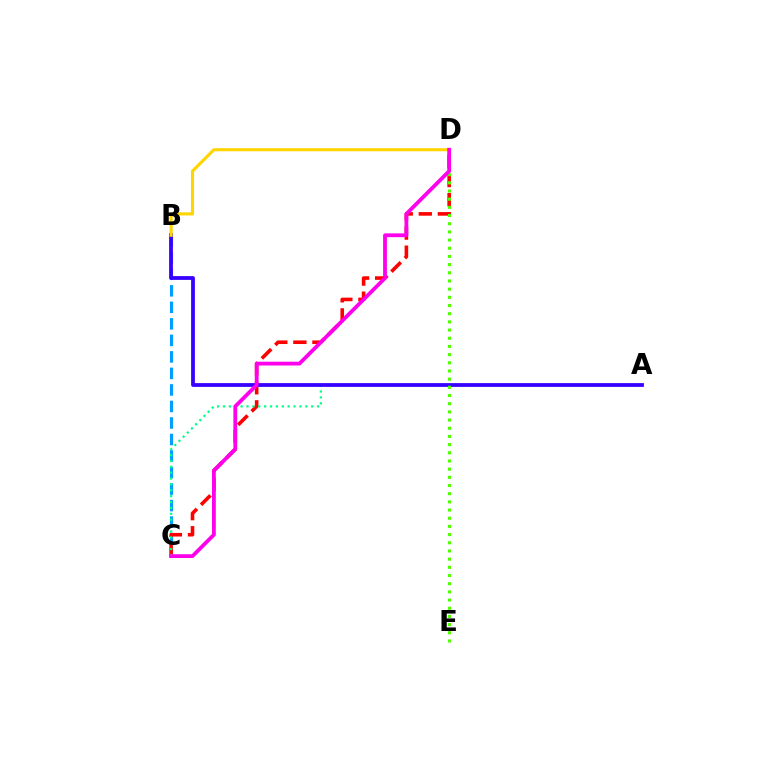{('B', 'C'): [{'color': '#009eff', 'line_style': 'dashed', 'thickness': 2.24}], ('C', 'D'): [{'color': '#ff0000', 'line_style': 'dashed', 'thickness': 2.59}, {'color': '#ff00ed', 'line_style': 'solid', 'thickness': 2.73}], ('A', 'C'): [{'color': '#00ff86', 'line_style': 'dotted', 'thickness': 1.6}], ('A', 'B'): [{'color': '#3700ff', 'line_style': 'solid', 'thickness': 2.72}], ('B', 'D'): [{'color': '#ffd500', 'line_style': 'solid', 'thickness': 2.24}], ('D', 'E'): [{'color': '#4fff00', 'line_style': 'dotted', 'thickness': 2.22}]}